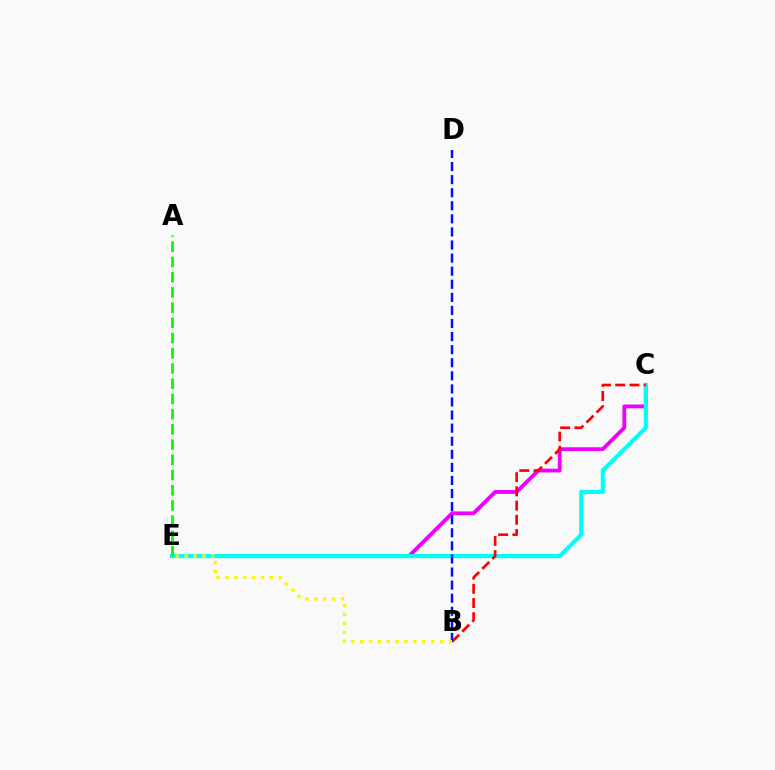{('C', 'E'): [{'color': '#ee00ff', 'line_style': 'solid', 'thickness': 2.75}, {'color': '#00fff6', 'line_style': 'solid', 'thickness': 2.98}], ('B', 'C'): [{'color': '#ff0000', 'line_style': 'dashed', 'thickness': 1.93}], ('B', 'D'): [{'color': '#0010ff', 'line_style': 'dashed', 'thickness': 1.78}], ('A', 'E'): [{'color': '#08ff00', 'line_style': 'dashed', 'thickness': 2.07}], ('B', 'E'): [{'color': '#fcf500', 'line_style': 'dotted', 'thickness': 2.41}]}